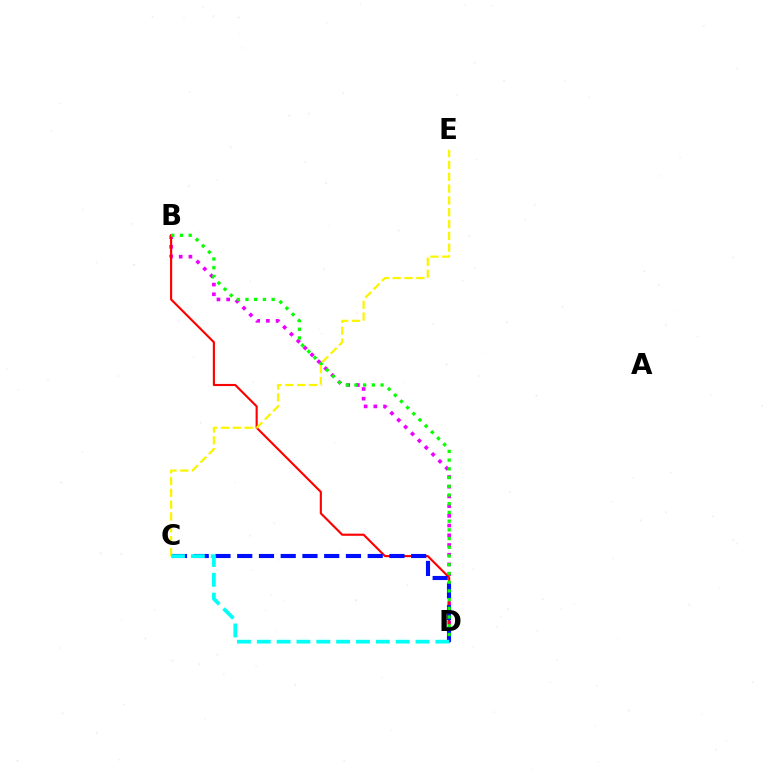{('B', 'D'): [{'color': '#ee00ff', 'line_style': 'dotted', 'thickness': 2.64}, {'color': '#ff0000', 'line_style': 'solid', 'thickness': 1.54}, {'color': '#08ff00', 'line_style': 'dotted', 'thickness': 2.37}], ('C', 'D'): [{'color': '#0010ff', 'line_style': 'dashed', 'thickness': 2.95}, {'color': '#00fff6', 'line_style': 'dashed', 'thickness': 2.7}], ('C', 'E'): [{'color': '#fcf500', 'line_style': 'dashed', 'thickness': 1.61}]}